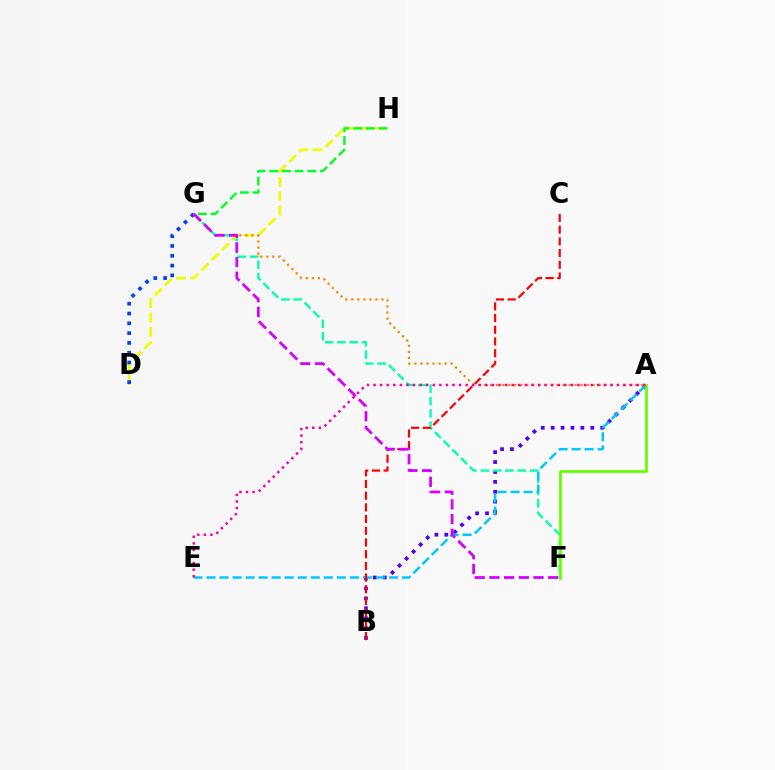{('A', 'B'): [{'color': '#4f00ff', 'line_style': 'dotted', 'thickness': 2.69}], ('D', 'H'): [{'color': '#eeff00', 'line_style': 'dashed', 'thickness': 1.94}], ('A', 'G'): [{'color': '#ff8800', 'line_style': 'dotted', 'thickness': 1.64}], ('D', 'G'): [{'color': '#003fff', 'line_style': 'dotted', 'thickness': 2.66}], ('F', 'G'): [{'color': '#00ffaf', 'line_style': 'dashed', 'thickness': 1.67}, {'color': '#d600ff', 'line_style': 'dashed', 'thickness': 2.0}], ('A', 'E'): [{'color': '#00c7ff', 'line_style': 'dashed', 'thickness': 1.77}, {'color': '#ff00a0', 'line_style': 'dotted', 'thickness': 1.79}], ('A', 'F'): [{'color': '#66ff00', 'line_style': 'solid', 'thickness': 1.96}], ('G', 'H'): [{'color': '#00ff27', 'line_style': 'dashed', 'thickness': 1.72}], ('B', 'C'): [{'color': '#ff0000', 'line_style': 'dashed', 'thickness': 1.59}]}